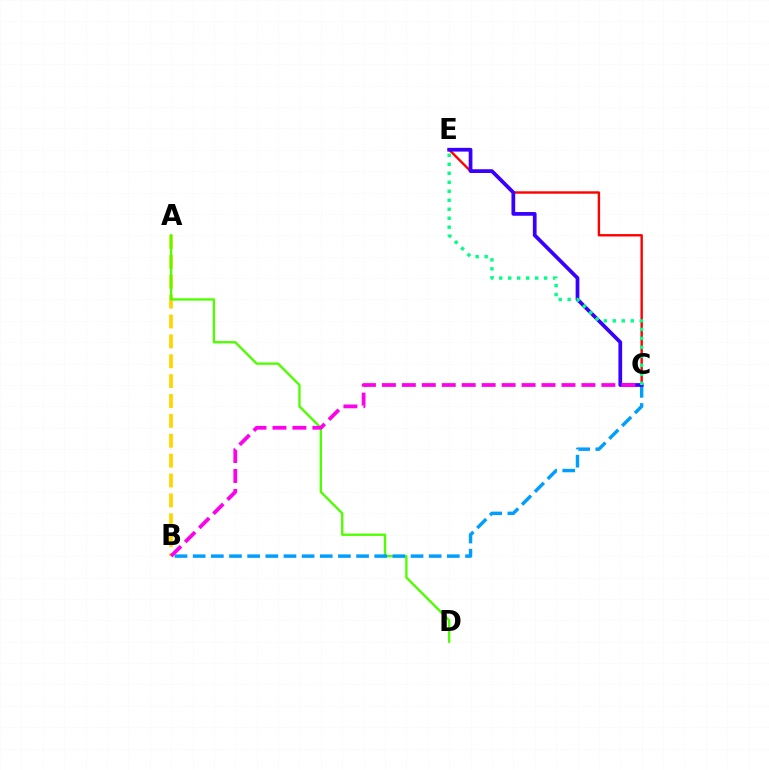{('A', 'B'): [{'color': '#ffd500', 'line_style': 'dashed', 'thickness': 2.7}], ('C', 'E'): [{'color': '#ff0000', 'line_style': 'solid', 'thickness': 1.72}, {'color': '#3700ff', 'line_style': 'solid', 'thickness': 2.69}, {'color': '#00ff86', 'line_style': 'dotted', 'thickness': 2.44}], ('A', 'D'): [{'color': '#4fff00', 'line_style': 'solid', 'thickness': 1.7}], ('B', 'C'): [{'color': '#009eff', 'line_style': 'dashed', 'thickness': 2.47}, {'color': '#ff00ed', 'line_style': 'dashed', 'thickness': 2.71}]}